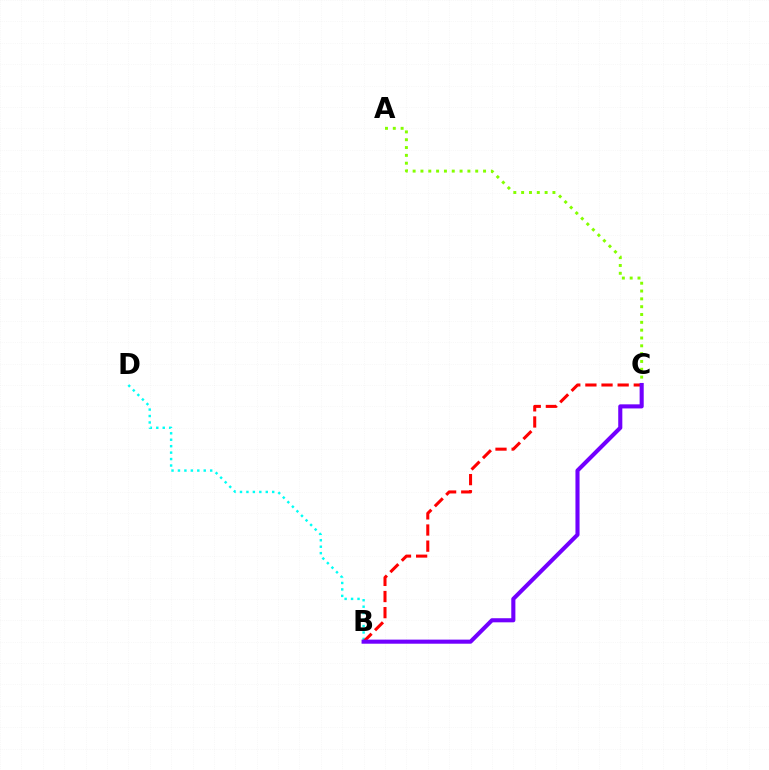{('B', 'D'): [{'color': '#00fff6', 'line_style': 'dotted', 'thickness': 1.75}], ('B', 'C'): [{'color': '#ff0000', 'line_style': 'dashed', 'thickness': 2.19}, {'color': '#7200ff', 'line_style': 'solid', 'thickness': 2.95}], ('A', 'C'): [{'color': '#84ff00', 'line_style': 'dotted', 'thickness': 2.13}]}